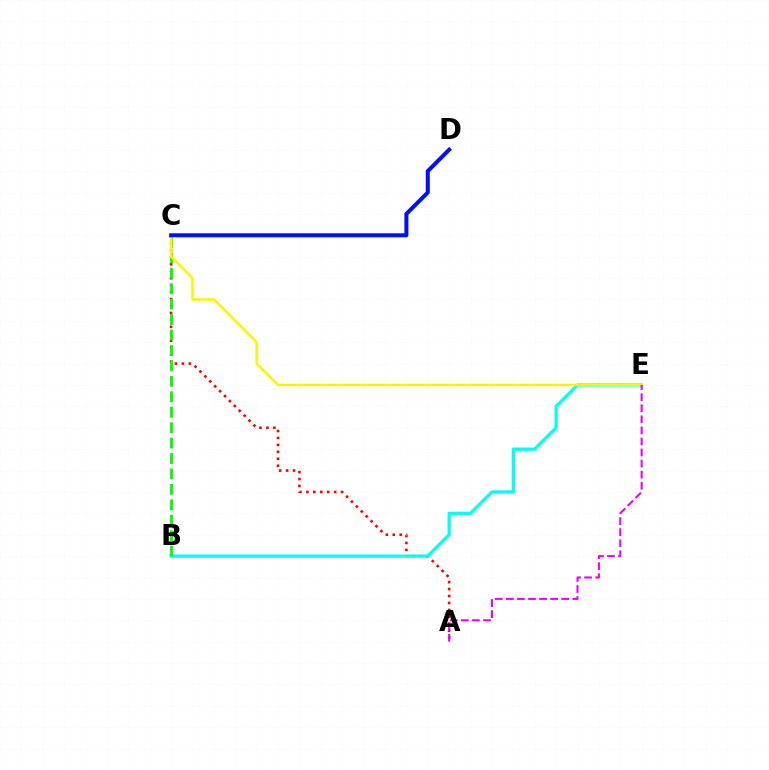{('A', 'C'): [{'color': '#ff0000', 'line_style': 'dotted', 'thickness': 1.89}], ('B', 'E'): [{'color': '#00fff6', 'line_style': 'solid', 'thickness': 2.33}], ('B', 'C'): [{'color': '#08ff00', 'line_style': 'dashed', 'thickness': 2.1}], ('C', 'E'): [{'color': '#fcf500', 'line_style': 'solid', 'thickness': 1.81}], ('A', 'E'): [{'color': '#ee00ff', 'line_style': 'dashed', 'thickness': 1.5}], ('C', 'D'): [{'color': '#0010ff', 'line_style': 'solid', 'thickness': 2.89}]}